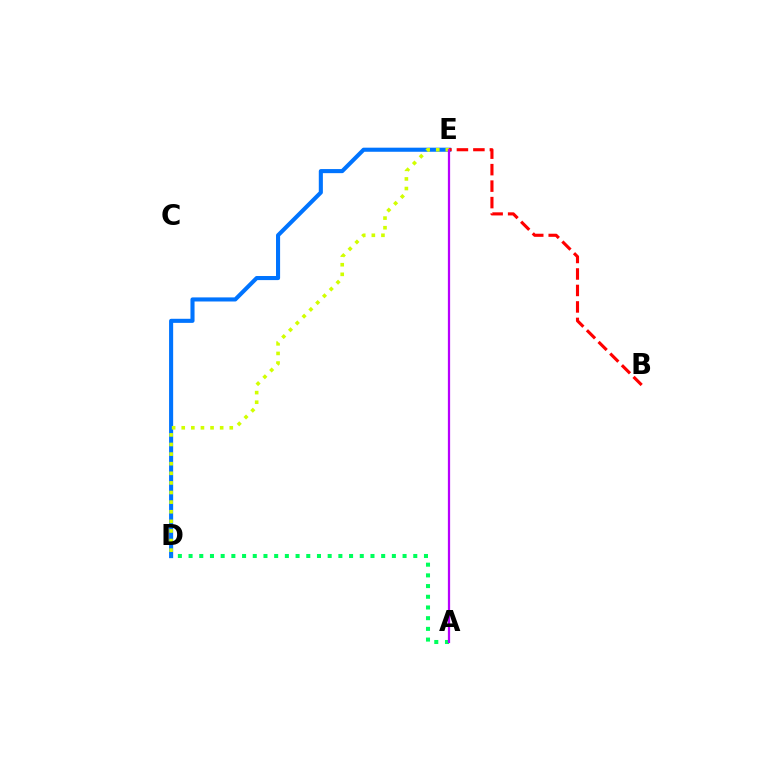{('D', 'E'): [{'color': '#0074ff', 'line_style': 'solid', 'thickness': 2.94}, {'color': '#d1ff00', 'line_style': 'dotted', 'thickness': 2.61}], ('A', 'D'): [{'color': '#00ff5c', 'line_style': 'dotted', 'thickness': 2.91}], ('B', 'E'): [{'color': '#ff0000', 'line_style': 'dashed', 'thickness': 2.24}], ('A', 'E'): [{'color': '#b900ff', 'line_style': 'solid', 'thickness': 1.62}]}